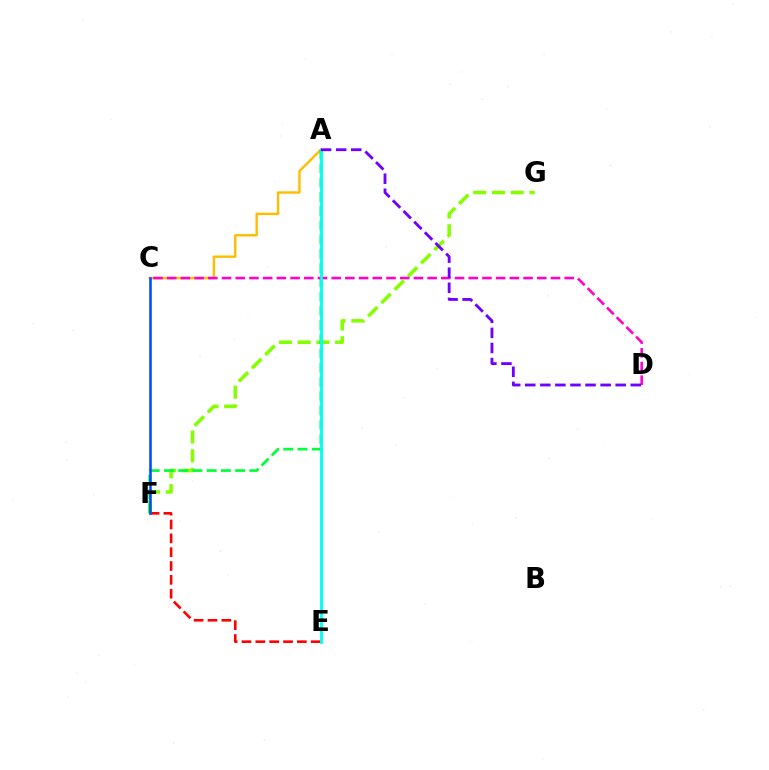{('A', 'C'): [{'color': '#ffbd00', 'line_style': 'solid', 'thickness': 1.74}], ('E', 'F'): [{'color': '#ff0000', 'line_style': 'dashed', 'thickness': 1.88}], ('F', 'G'): [{'color': '#84ff00', 'line_style': 'dashed', 'thickness': 2.55}], ('A', 'F'): [{'color': '#00ff39', 'line_style': 'dashed', 'thickness': 1.94}], ('C', 'D'): [{'color': '#ff00cf', 'line_style': 'dashed', 'thickness': 1.86}], ('A', 'E'): [{'color': '#00fff6', 'line_style': 'solid', 'thickness': 2.08}], ('C', 'F'): [{'color': '#004bff', 'line_style': 'solid', 'thickness': 1.84}], ('A', 'D'): [{'color': '#7200ff', 'line_style': 'dashed', 'thickness': 2.05}]}